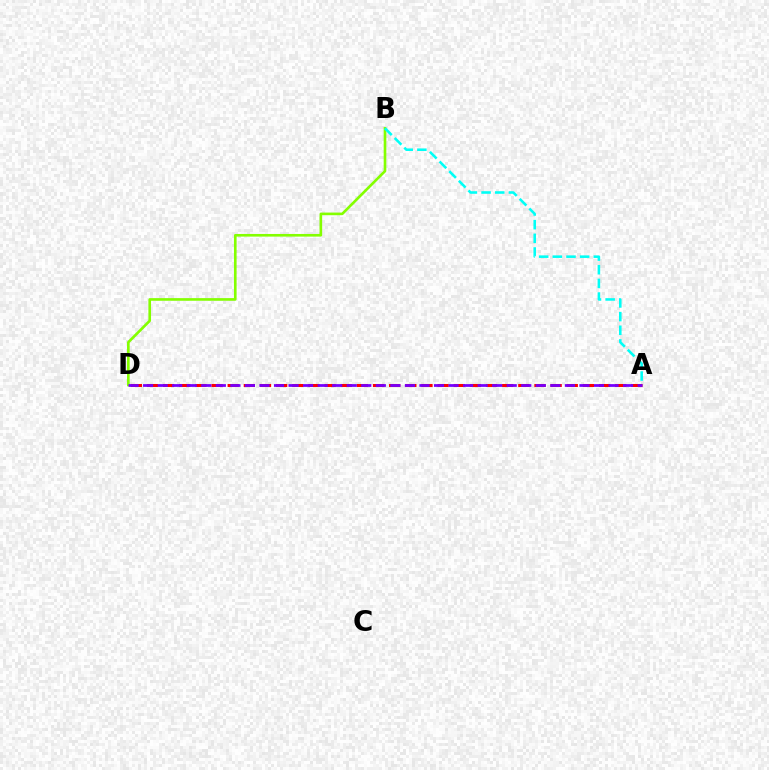{('A', 'D'): [{'color': '#ff0000', 'line_style': 'dashed', 'thickness': 2.19}, {'color': '#7200ff', 'line_style': 'dashed', 'thickness': 1.98}], ('B', 'D'): [{'color': '#84ff00', 'line_style': 'solid', 'thickness': 1.9}], ('A', 'B'): [{'color': '#00fff6', 'line_style': 'dashed', 'thickness': 1.85}]}